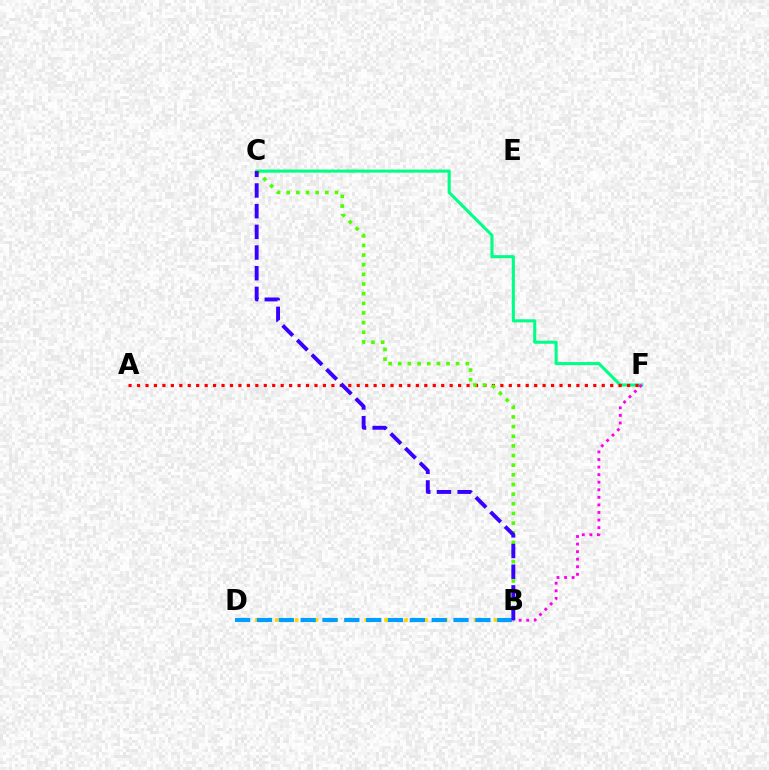{('B', 'D'): [{'color': '#ffd500', 'line_style': 'dotted', 'thickness': 2.7}, {'color': '#009eff', 'line_style': 'dashed', 'thickness': 2.97}], ('C', 'F'): [{'color': '#00ff86', 'line_style': 'solid', 'thickness': 2.22}], ('A', 'F'): [{'color': '#ff0000', 'line_style': 'dotted', 'thickness': 2.3}], ('B', 'F'): [{'color': '#ff00ed', 'line_style': 'dotted', 'thickness': 2.06}], ('B', 'C'): [{'color': '#4fff00', 'line_style': 'dotted', 'thickness': 2.62}, {'color': '#3700ff', 'line_style': 'dashed', 'thickness': 2.81}]}